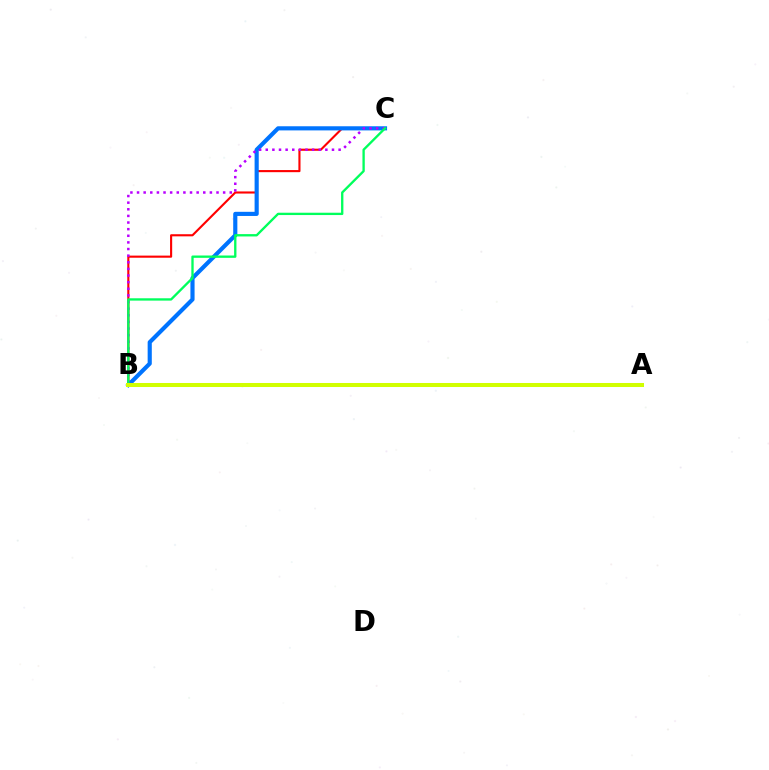{('B', 'C'): [{'color': '#ff0000', 'line_style': 'solid', 'thickness': 1.53}, {'color': '#0074ff', 'line_style': 'solid', 'thickness': 2.98}, {'color': '#b900ff', 'line_style': 'dotted', 'thickness': 1.8}, {'color': '#00ff5c', 'line_style': 'solid', 'thickness': 1.68}], ('A', 'B'): [{'color': '#d1ff00', 'line_style': 'solid', 'thickness': 2.9}]}